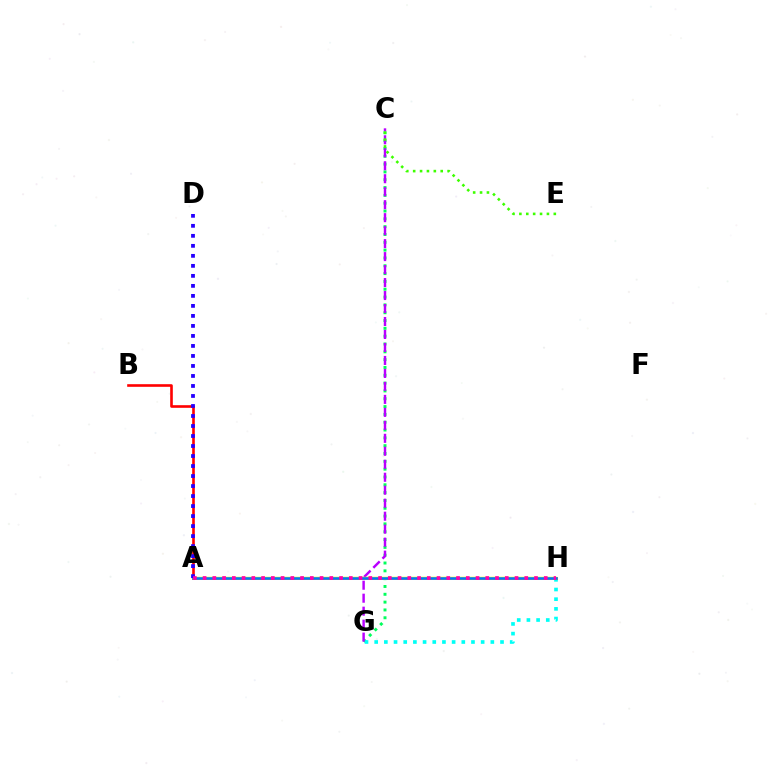{('C', 'G'): [{'color': '#00ff5c', 'line_style': 'dotted', 'thickness': 2.13}, {'color': '#b900ff', 'line_style': 'dashed', 'thickness': 1.76}], ('G', 'H'): [{'color': '#00fff6', 'line_style': 'dotted', 'thickness': 2.63}], ('C', 'E'): [{'color': '#3dff00', 'line_style': 'dotted', 'thickness': 1.87}], ('A', 'B'): [{'color': '#ff0000', 'line_style': 'solid', 'thickness': 1.89}], ('A', 'H'): [{'color': '#ff9400', 'line_style': 'solid', 'thickness': 2.15}, {'color': '#d1ff00', 'line_style': 'solid', 'thickness': 1.73}, {'color': '#0074ff', 'line_style': 'solid', 'thickness': 1.8}, {'color': '#ff00ac', 'line_style': 'dotted', 'thickness': 2.65}], ('A', 'D'): [{'color': '#2500ff', 'line_style': 'dotted', 'thickness': 2.72}]}